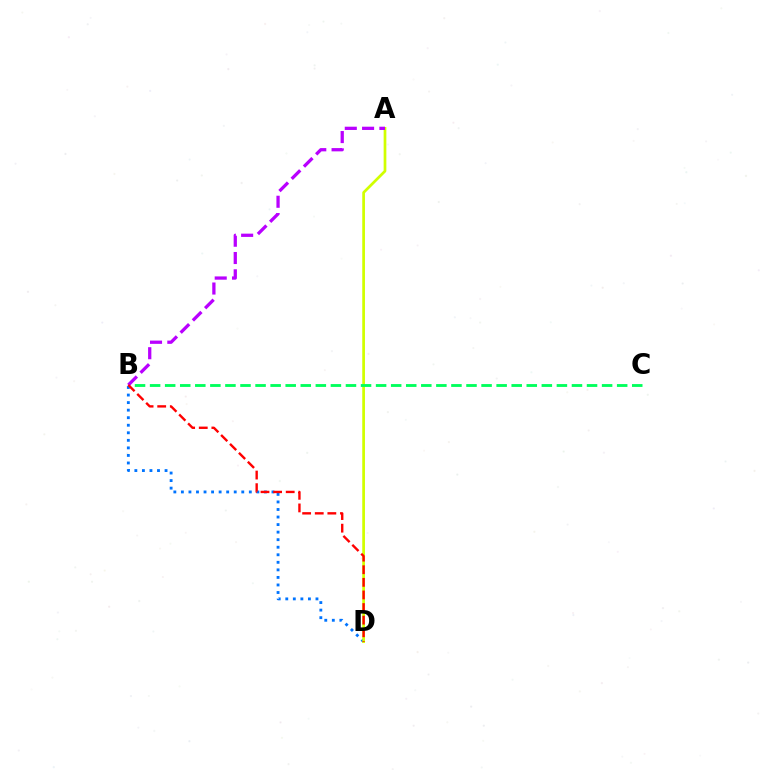{('B', 'D'): [{'color': '#0074ff', 'line_style': 'dotted', 'thickness': 2.05}, {'color': '#ff0000', 'line_style': 'dashed', 'thickness': 1.71}], ('A', 'D'): [{'color': '#d1ff00', 'line_style': 'solid', 'thickness': 1.96}], ('B', 'C'): [{'color': '#00ff5c', 'line_style': 'dashed', 'thickness': 2.05}], ('A', 'B'): [{'color': '#b900ff', 'line_style': 'dashed', 'thickness': 2.35}]}